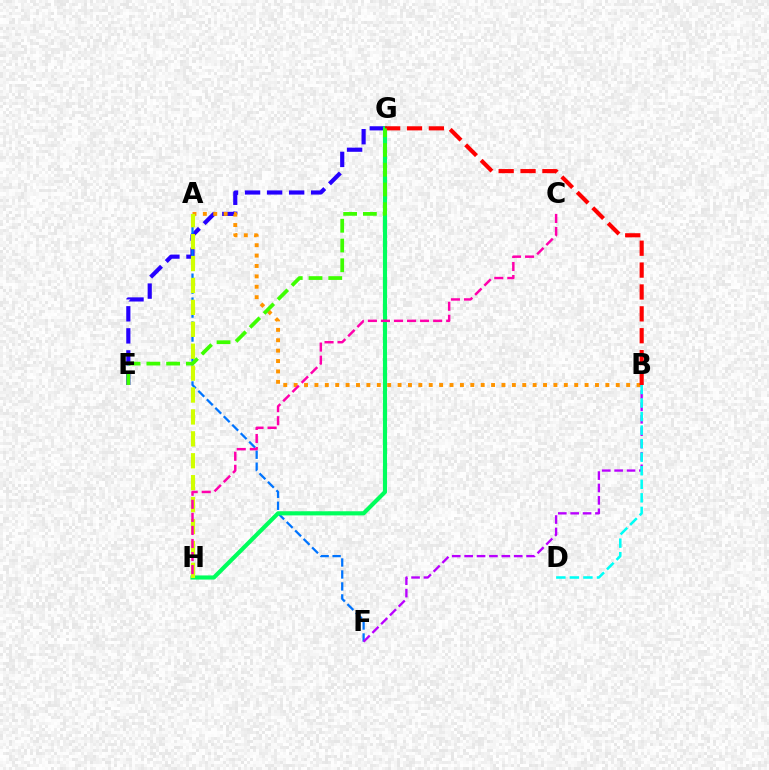{('E', 'G'): [{'color': '#2500ff', 'line_style': 'dashed', 'thickness': 3.0}, {'color': '#3dff00', 'line_style': 'dashed', 'thickness': 2.68}], ('A', 'F'): [{'color': '#0074ff', 'line_style': 'dashed', 'thickness': 1.63}], ('G', 'H'): [{'color': '#00ff5c', 'line_style': 'solid', 'thickness': 2.98}], ('A', 'B'): [{'color': '#ff9400', 'line_style': 'dotted', 'thickness': 2.82}], ('A', 'H'): [{'color': '#d1ff00', 'line_style': 'dashed', 'thickness': 2.98}], ('B', 'G'): [{'color': '#ff0000', 'line_style': 'dashed', 'thickness': 2.97}], ('B', 'F'): [{'color': '#b900ff', 'line_style': 'dashed', 'thickness': 1.68}], ('B', 'D'): [{'color': '#00fff6', 'line_style': 'dashed', 'thickness': 1.84}], ('C', 'H'): [{'color': '#ff00ac', 'line_style': 'dashed', 'thickness': 1.77}]}